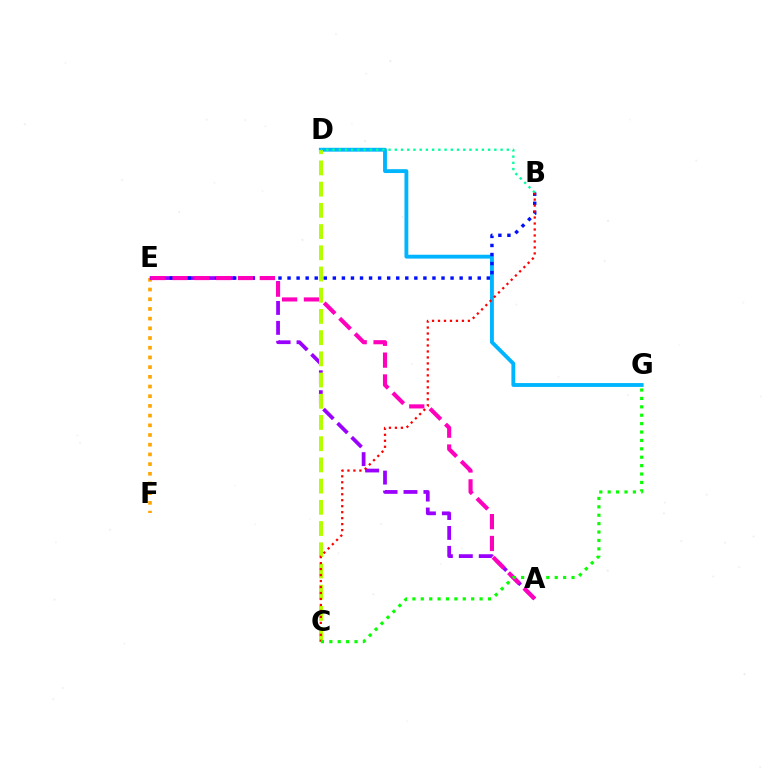{('E', 'F'): [{'color': '#ffa500', 'line_style': 'dotted', 'thickness': 2.63}], ('D', 'G'): [{'color': '#00b5ff', 'line_style': 'solid', 'thickness': 2.78}], ('A', 'E'): [{'color': '#9b00ff', 'line_style': 'dashed', 'thickness': 2.71}, {'color': '#ff00bd', 'line_style': 'dashed', 'thickness': 2.97}], ('B', 'E'): [{'color': '#0010ff', 'line_style': 'dotted', 'thickness': 2.46}], ('C', 'D'): [{'color': '#b3ff00', 'line_style': 'dashed', 'thickness': 2.88}], ('B', 'C'): [{'color': '#ff0000', 'line_style': 'dotted', 'thickness': 1.62}], ('C', 'G'): [{'color': '#08ff00', 'line_style': 'dotted', 'thickness': 2.28}], ('B', 'D'): [{'color': '#00ff9d', 'line_style': 'dotted', 'thickness': 1.69}]}